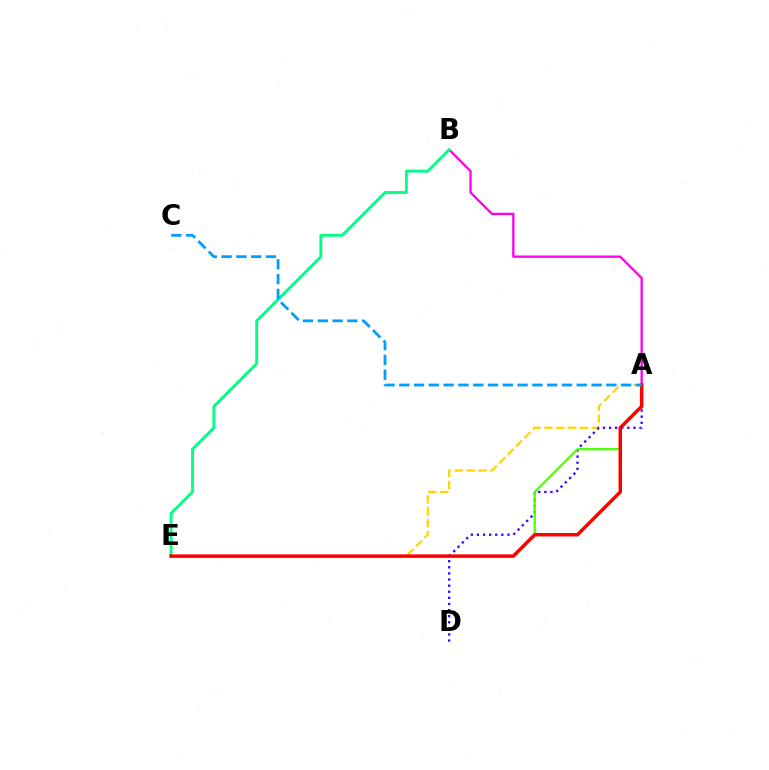{('A', 'B'): [{'color': '#ff00ed', 'line_style': 'solid', 'thickness': 1.67}], ('A', 'E'): [{'color': '#ffd500', 'line_style': 'dashed', 'thickness': 1.62}, {'color': '#4fff00', 'line_style': 'solid', 'thickness': 1.64}, {'color': '#ff0000', 'line_style': 'solid', 'thickness': 2.5}], ('A', 'D'): [{'color': '#3700ff', 'line_style': 'dotted', 'thickness': 1.66}], ('B', 'E'): [{'color': '#00ff86', 'line_style': 'solid', 'thickness': 2.08}], ('A', 'C'): [{'color': '#009eff', 'line_style': 'dashed', 'thickness': 2.01}]}